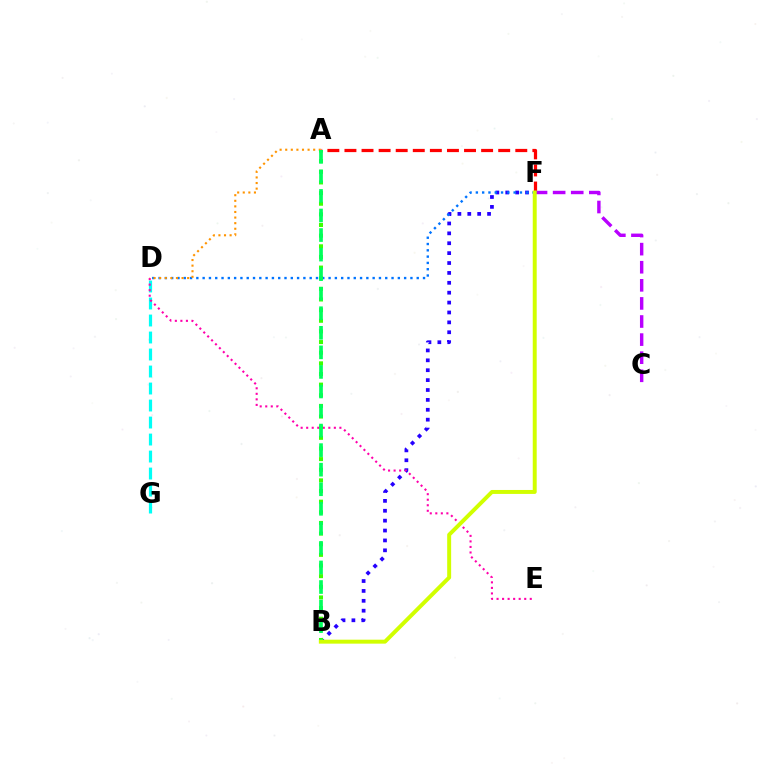{('B', 'F'): [{'color': '#2500ff', 'line_style': 'dotted', 'thickness': 2.69}, {'color': '#d1ff00', 'line_style': 'solid', 'thickness': 2.85}], ('D', 'F'): [{'color': '#0074ff', 'line_style': 'dotted', 'thickness': 1.71}], ('A', 'D'): [{'color': '#ff9400', 'line_style': 'dotted', 'thickness': 1.52}], ('D', 'G'): [{'color': '#00fff6', 'line_style': 'dashed', 'thickness': 2.31}], ('D', 'E'): [{'color': '#ff00ac', 'line_style': 'dotted', 'thickness': 1.5}], ('A', 'F'): [{'color': '#ff0000', 'line_style': 'dashed', 'thickness': 2.32}], ('A', 'B'): [{'color': '#3dff00', 'line_style': 'dotted', 'thickness': 2.89}, {'color': '#00ff5c', 'line_style': 'dashed', 'thickness': 2.66}], ('C', 'F'): [{'color': '#b900ff', 'line_style': 'dashed', 'thickness': 2.46}]}